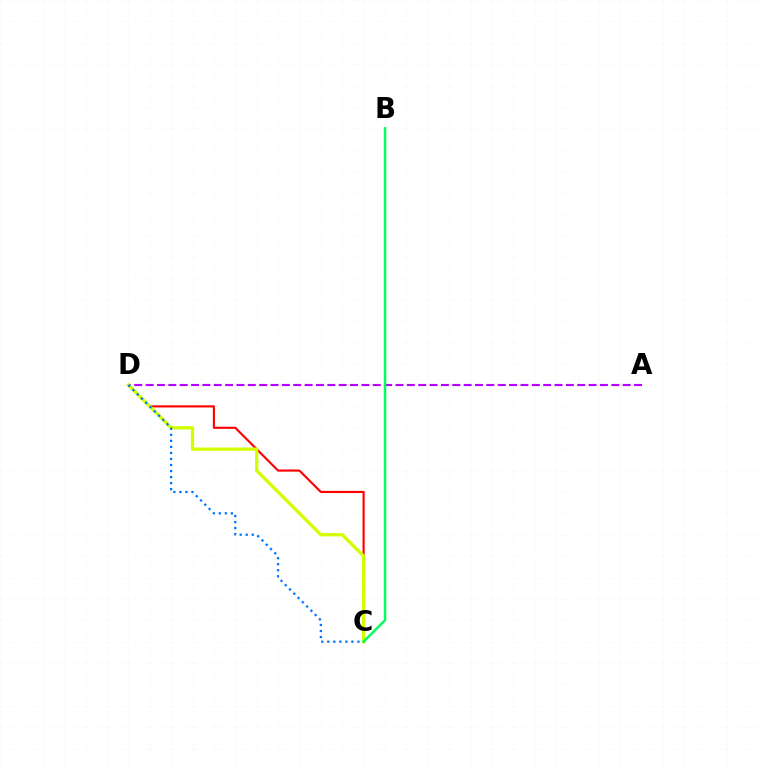{('C', 'D'): [{'color': '#ff0000', 'line_style': 'solid', 'thickness': 1.55}, {'color': '#d1ff00', 'line_style': 'solid', 'thickness': 2.37}, {'color': '#0074ff', 'line_style': 'dotted', 'thickness': 1.64}], ('A', 'D'): [{'color': '#b900ff', 'line_style': 'dashed', 'thickness': 1.54}], ('B', 'C'): [{'color': '#00ff5c', 'line_style': 'solid', 'thickness': 1.78}]}